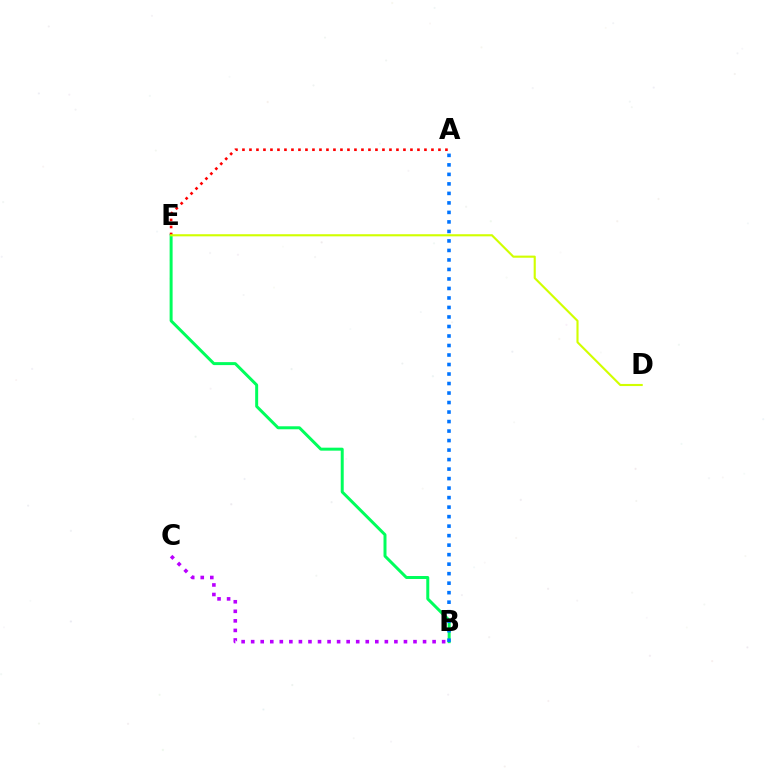{('B', 'E'): [{'color': '#00ff5c', 'line_style': 'solid', 'thickness': 2.15}], ('B', 'C'): [{'color': '#b900ff', 'line_style': 'dotted', 'thickness': 2.59}], ('A', 'E'): [{'color': '#ff0000', 'line_style': 'dotted', 'thickness': 1.9}], ('A', 'B'): [{'color': '#0074ff', 'line_style': 'dotted', 'thickness': 2.58}], ('D', 'E'): [{'color': '#d1ff00', 'line_style': 'solid', 'thickness': 1.53}]}